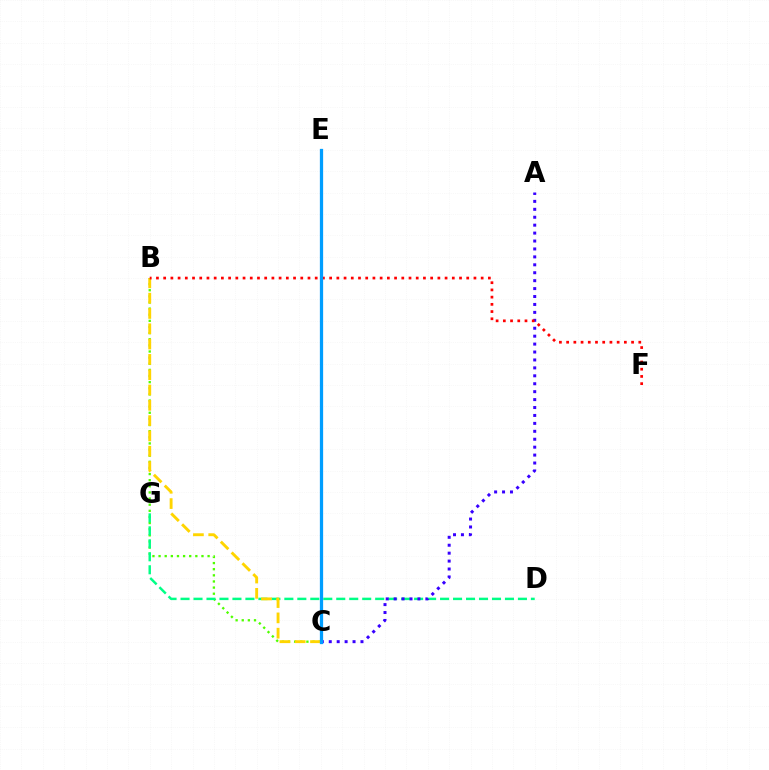{('C', 'E'): [{'color': '#ff00ed', 'line_style': 'dotted', 'thickness': 2.17}, {'color': '#009eff', 'line_style': 'solid', 'thickness': 2.34}], ('B', 'C'): [{'color': '#4fff00', 'line_style': 'dotted', 'thickness': 1.66}, {'color': '#ffd500', 'line_style': 'dashed', 'thickness': 2.08}], ('D', 'G'): [{'color': '#00ff86', 'line_style': 'dashed', 'thickness': 1.76}], ('A', 'C'): [{'color': '#3700ff', 'line_style': 'dotted', 'thickness': 2.15}], ('B', 'F'): [{'color': '#ff0000', 'line_style': 'dotted', 'thickness': 1.96}]}